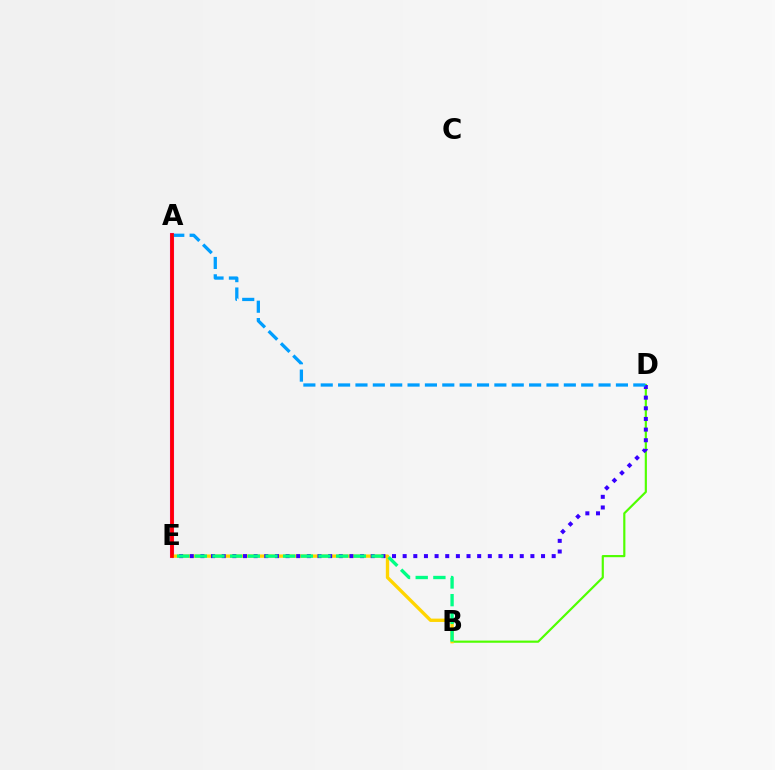{('A', 'E'): [{'color': '#ff00ed', 'line_style': 'solid', 'thickness': 2.93}, {'color': '#ff0000', 'line_style': 'solid', 'thickness': 2.63}], ('B', 'D'): [{'color': '#4fff00', 'line_style': 'solid', 'thickness': 1.56}], ('B', 'E'): [{'color': '#ffd500', 'line_style': 'solid', 'thickness': 2.4}, {'color': '#00ff86', 'line_style': 'dashed', 'thickness': 2.4}], ('D', 'E'): [{'color': '#3700ff', 'line_style': 'dotted', 'thickness': 2.89}], ('A', 'D'): [{'color': '#009eff', 'line_style': 'dashed', 'thickness': 2.36}]}